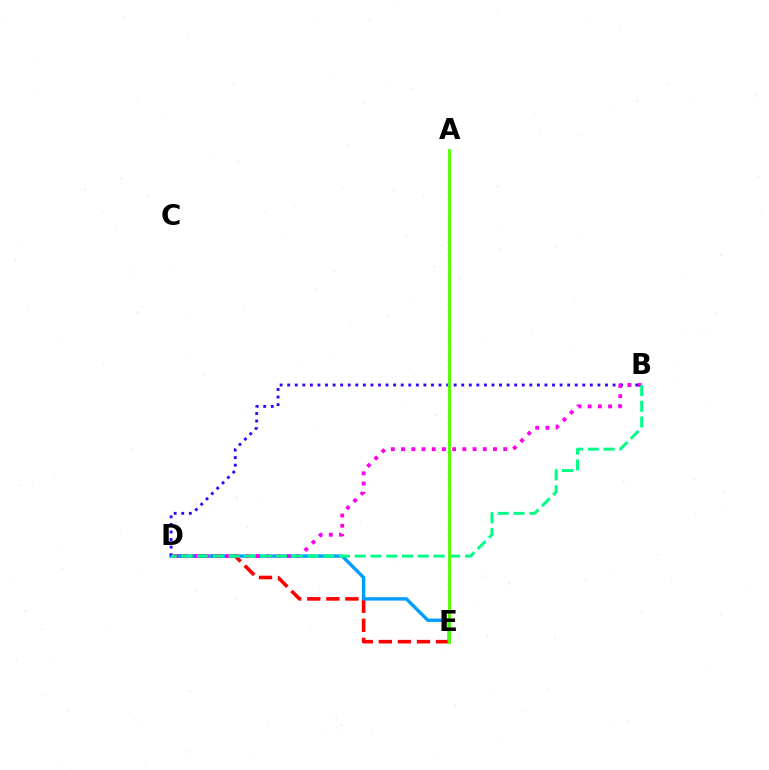{('D', 'E'): [{'color': '#ff0000', 'line_style': 'dashed', 'thickness': 2.59}, {'color': '#009eff', 'line_style': 'solid', 'thickness': 2.43}], ('B', 'D'): [{'color': '#3700ff', 'line_style': 'dotted', 'thickness': 2.06}, {'color': '#ff00ed', 'line_style': 'dotted', 'thickness': 2.78}, {'color': '#00ff86', 'line_style': 'dashed', 'thickness': 2.14}], ('A', 'E'): [{'color': '#ffd500', 'line_style': 'dotted', 'thickness': 1.69}, {'color': '#4fff00', 'line_style': 'solid', 'thickness': 2.03}]}